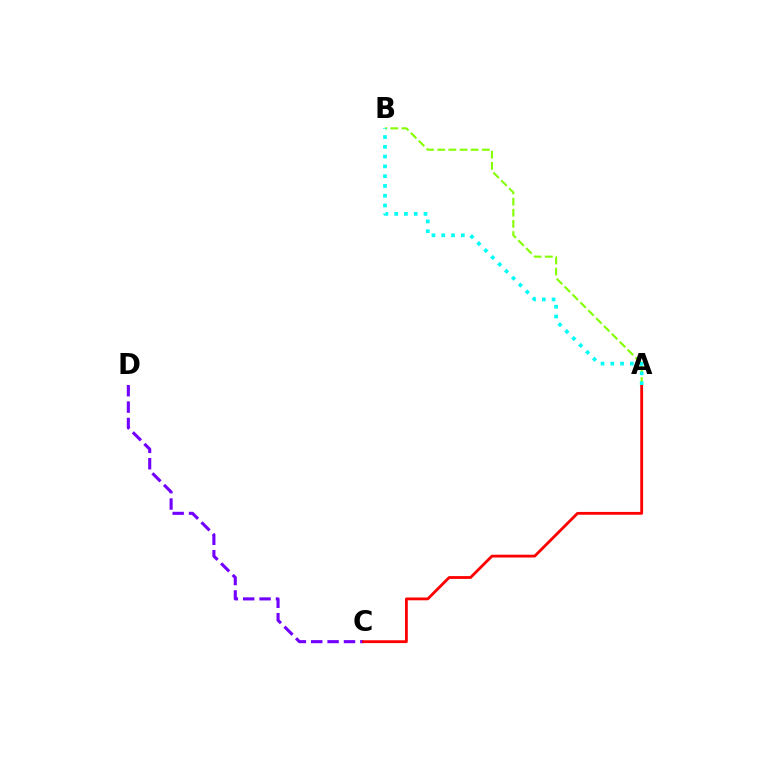{('C', 'D'): [{'color': '#7200ff', 'line_style': 'dashed', 'thickness': 2.22}], ('A', 'B'): [{'color': '#84ff00', 'line_style': 'dashed', 'thickness': 1.51}, {'color': '#00fff6', 'line_style': 'dotted', 'thickness': 2.66}], ('A', 'C'): [{'color': '#ff0000', 'line_style': 'solid', 'thickness': 2.02}]}